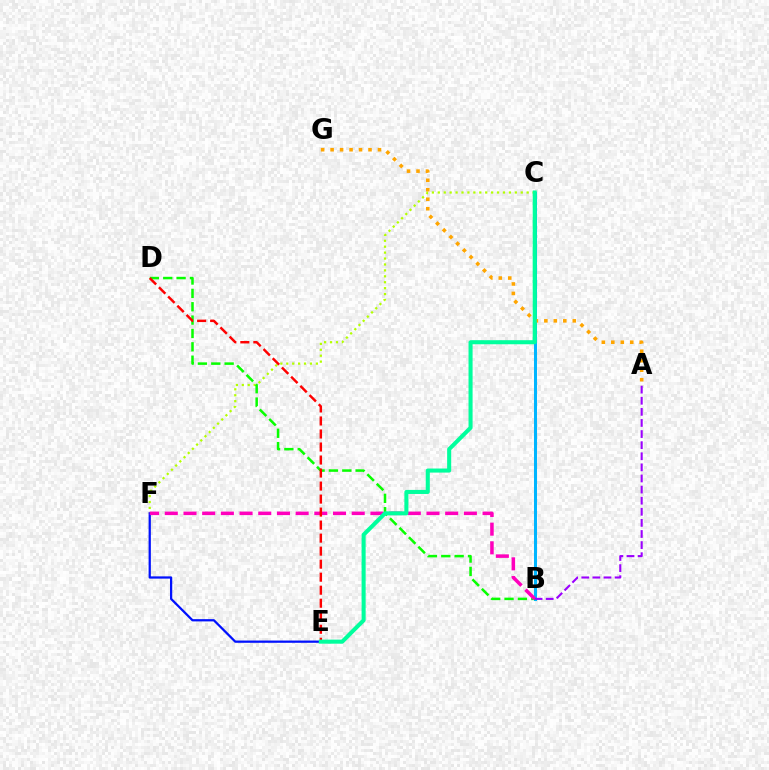{('B', 'C'): [{'color': '#00b5ff', 'line_style': 'solid', 'thickness': 2.19}], ('A', 'G'): [{'color': '#ffa500', 'line_style': 'dotted', 'thickness': 2.57}], ('C', 'F'): [{'color': '#b3ff00', 'line_style': 'dotted', 'thickness': 1.61}], ('B', 'D'): [{'color': '#08ff00', 'line_style': 'dashed', 'thickness': 1.81}], ('E', 'F'): [{'color': '#0010ff', 'line_style': 'solid', 'thickness': 1.62}], ('B', 'F'): [{'color': '#ff00bd', 'line_style': 'dashed', 'thickness': 2.54}], ('A', 'B'): [{'color': '#9b00ff', 'line_style': 'dashed', 'thickness': 1.51}], ('D', 'E'): [{'color': '#ff0000', 'line_style': 'dashed', 'thickness': 1.77}], ('C', 'E'): [{'color': '#00ff9d', 'line_style': 'solid', 'thickness': 2.92}]}